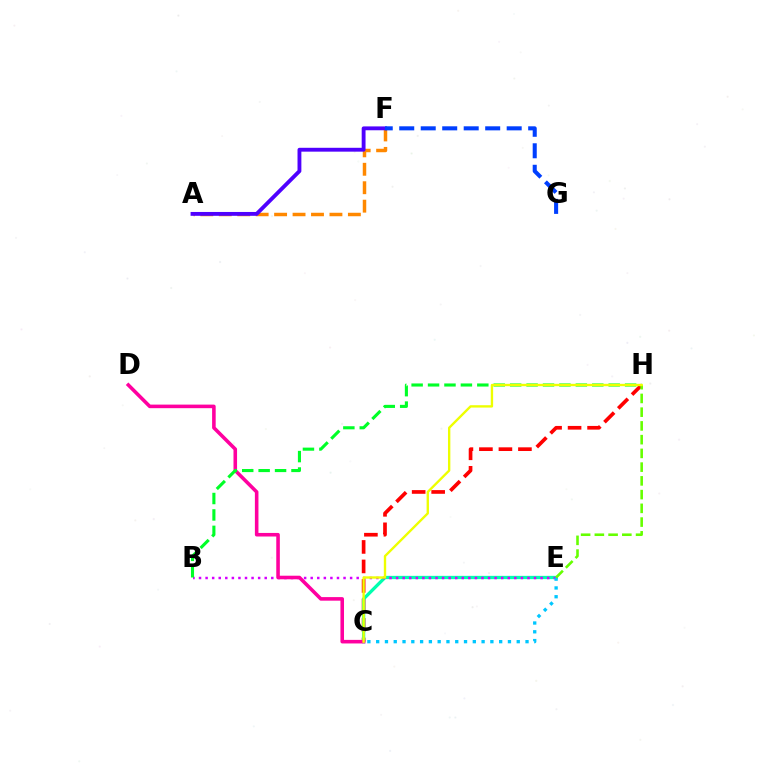{('A', 'F'): [{'color': '#ff8800', 'line_style': 'dashed', 'thickness': 2.51}, {'color': '#4f00ff', 'line_style': 'solid', 'thickness': 2.78}], ('C', 'H'): [{'color': '#ff0000', 'line_style': 'dashed', 'thickness': 2.65}, {'color': '#eeff00', 'line_style': 'solid', 'thickness': 1.7}], ('C', 'E'): [{'color': '#00ffaf', 'line_style': 'solid', 'thickness': 2.37}, {'color': '#00c7ff', 'line_style': 'dotted', 'thickness': 2.39}], ('B', 'E'): [{'color': '#d600ff', 'line_style': 'dotted', 'thickness': 1.78}], ('C', 'D'): [{'color': '#ff00a0', 'line_style': 'solid', 'thickness': 2.57}], ('B', 'H'): [{'color': '#00ff27', 'line_style': 'dashed', 'thickness': 2.23}], ('E', 'H'): [{'color': '#66ff00', 'line_style': 'dashed', 'thickness': 1.87}], ('F', 'G'): [{'color': '#003fff', 'line_style': 'dashed', 'thickness': 2.92}]}